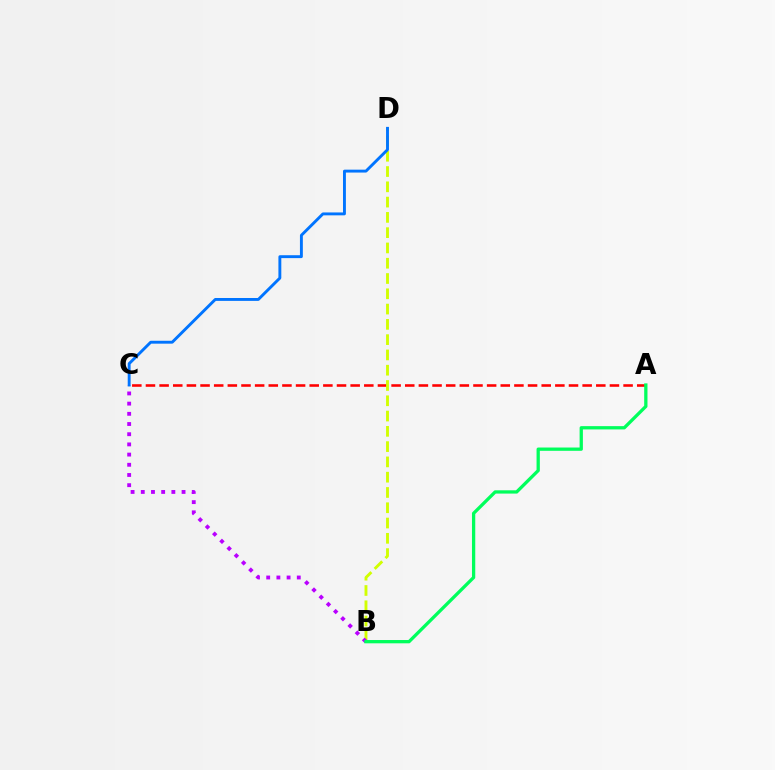{('A', 'C'): [{'color': '#ff0000', 'line_style': 'dashed', 'thickness': 1.85}], ('B', 'D'): [{'color': '#d1ff00', 'line_style': 'dashed', 'thickness': 2.08}], ('B', 'C'): [{'color': '#b900ff', 'line_style': 'dotted', 'thickness': 2.77}], ('A', 'B'): [{'color': '#00ff5c', 'line_style': 'solid', 'thickness': 2.36}], ('C', 'D'): [{'color': '#0074ff', 'line_style': 'solid', 'thickness': 2.08}]}